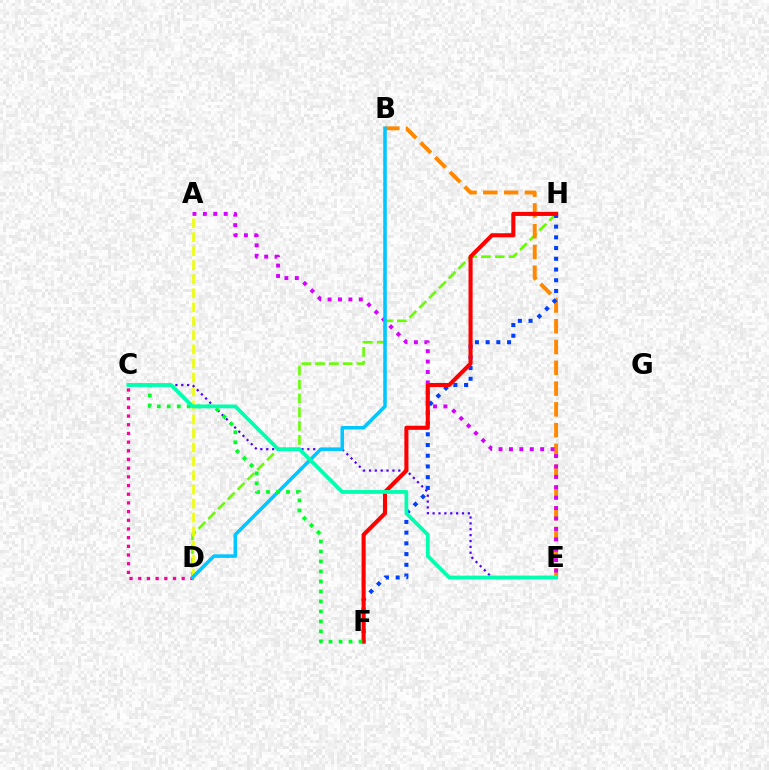{('D', 'H'): [{'color': '#66ff00', 'line_style': 'dashed', 'thickness': 1.88}], ('B', 'E'): [{'color': '#ff8800', 'line_style': 'dashed', 'thickness': 2.82}], ('A', 'D'): [{'color': '#eeff00', 'line_style': 'dashed', 'thickness': 1.9}], ('C', 'E'): [{'color': '#4f00ff', 'line_style': 'dotted', 'thickness': 1.6}, {'color': '#00ffaf', 'line_style': 'solid', 'thickness': 2.72}], ('C', 'D'): [{'color': '#ff00a0', 'line_style': 'dotted', 'thickness': 2.36}], ('F', 'H'): [{'color': '#003fff', 'line_style': 'dotted', 'thickness': 2.91}, {'color': '#ff0000', 'line_style': 'solid', 'thickness': 2.95}], ('A', 'E'): [{'color': '#d600ff', 'line_style': 'dotted', 'thickness': 2.83}], ('B', 'D'): [{'color': '#00c7ff', 'line_style': 'solid', 'thickness': 2.54}], ('C', 'F'): [{'color': '#00ff27', 'line_style': 'dotted', 'thickness': 2.71}]}